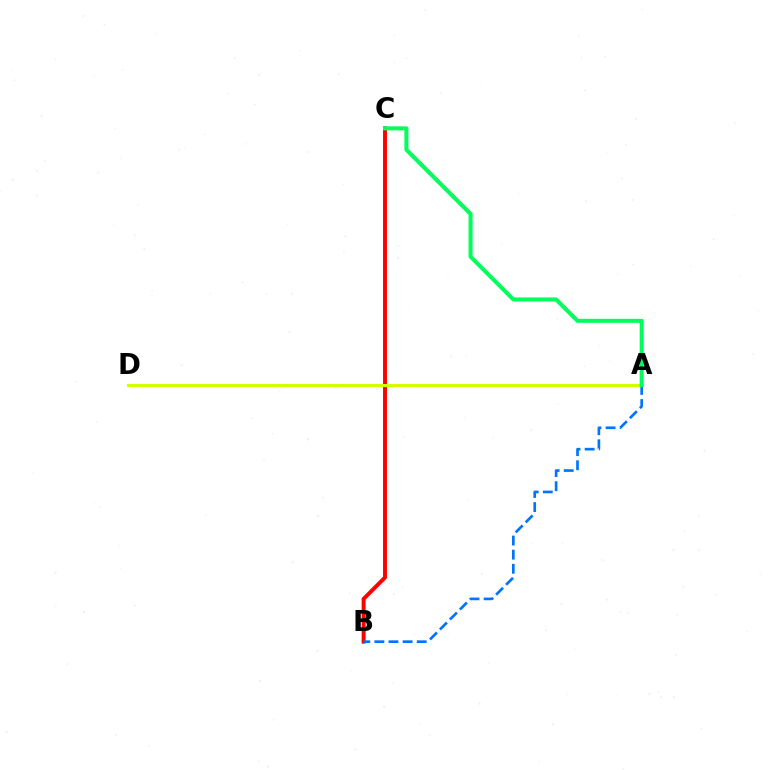{('B', 'C'): [{'color': '#ff0000', 'line_style': 'solid', 'thickness': 2.83}], ('A', 'D'): [{'color': '#b900ff', 'line_style': 'dashed', 'thickness': 1.87}, {'color': '#d1ff00', 'line_style': 'solid', 'thickness': 2.23}], ('A', 'B'): [{'color': '#0074ff', 'line_style': 'dashed', 'thickness': 1.92}], ('A', 'C'): [{'color': '#00ff5c', 'line_style': 'solid', 'thickness': 2.9}]}